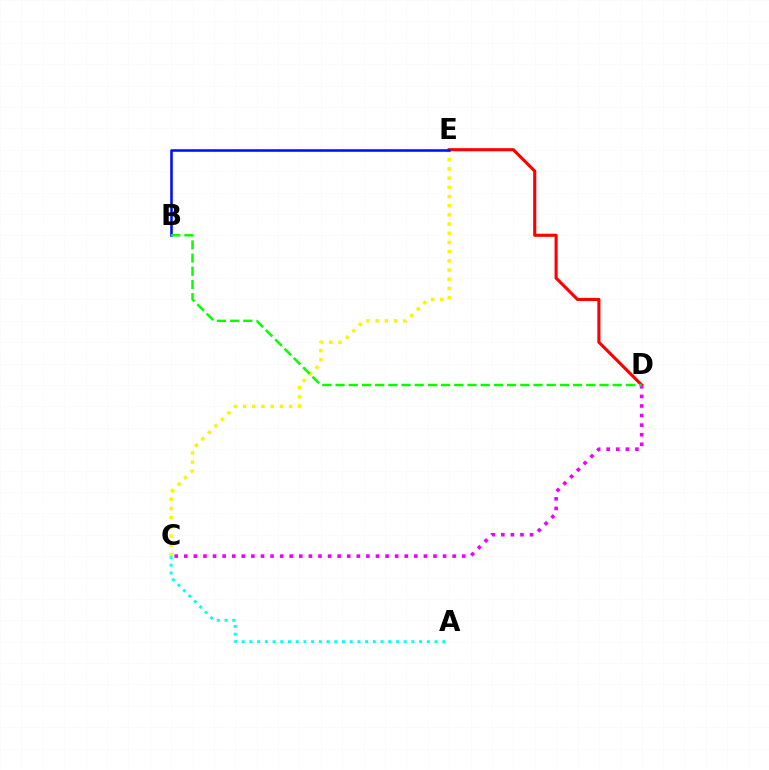{('A', 'C'): [{'color': '#00fff6', 'line_style': 'dotted', 'thickness': 2.1}], ('D', 'E'): [{'color': '#ff0000', 'line_style': 'solid', 'thickness': 2.24}], ('C', 'E'): [{'color': '#fcf500', 'line_style': 'dotted', 'thickness': 2.5}], ('B', 'E'): [{'color': '#0010ff', 'line_style': 'solid', 'thickness': 1.86}], ('C', 'D'): [{'color': '#ee00ff', 'line_style': 'dotted', 'thickness': 2.6}], ('B', 'D'): [{'color': '#08ff00', 'line_style': 'dashed', 'thickness': 1.79}]}